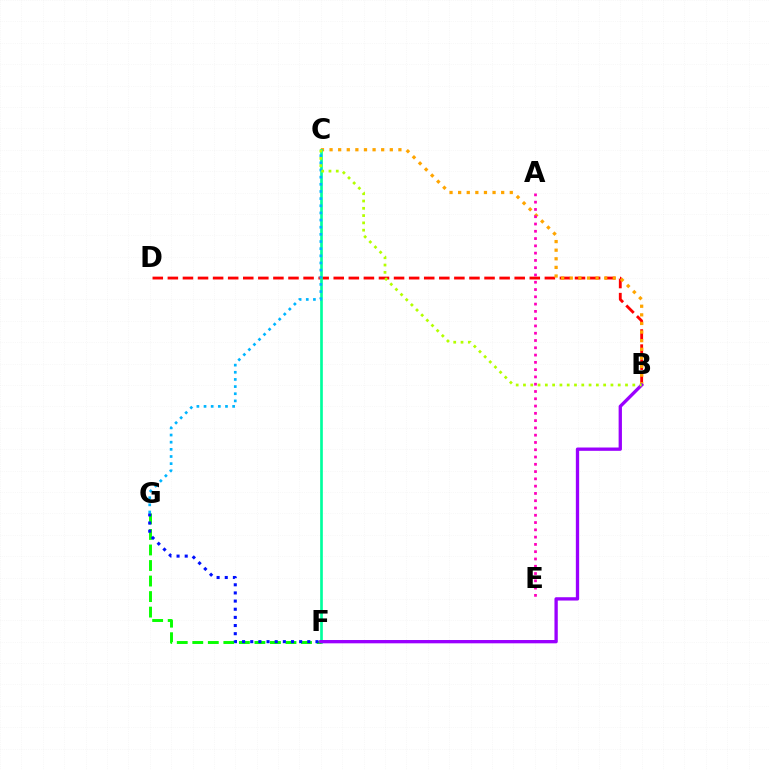{('B', 'D'): [{'color': '#ff0000', 'line_style': 'dashed', 'thickness': 2.05}], ('B', 'C'): [{'color': '#ffa500', 'line_style': 'dotted', 'thickness': 2.34}, {'color': '#b3ff00', 'line_style': 'dotted', 'thickness': 1.98}], ('C', 'F'): [{'color': '#00ff9d', 'line_style': 'solid', 'thickness': 1.92}], ('F', 'G'): [{'color': '#08ff00', 'line_style': 'dashed', 'thickness': 2.11}, {'color': '#0010ff', 'line_style': 'dotted', 'thickness': 2.21}], ('B', 'F'): [{'color': '#9b00ff', 'line_style': 'solid', 'thickness': 2.39}], ('C', 'G'): [{'color': '#00b5ff', 'line_style': 'dotted', 'thickness': 1.94}], ('A', 'E'): [{'color': '#ff00bd', 'line_style': 'dotted', 'thickness': 1.98}]}